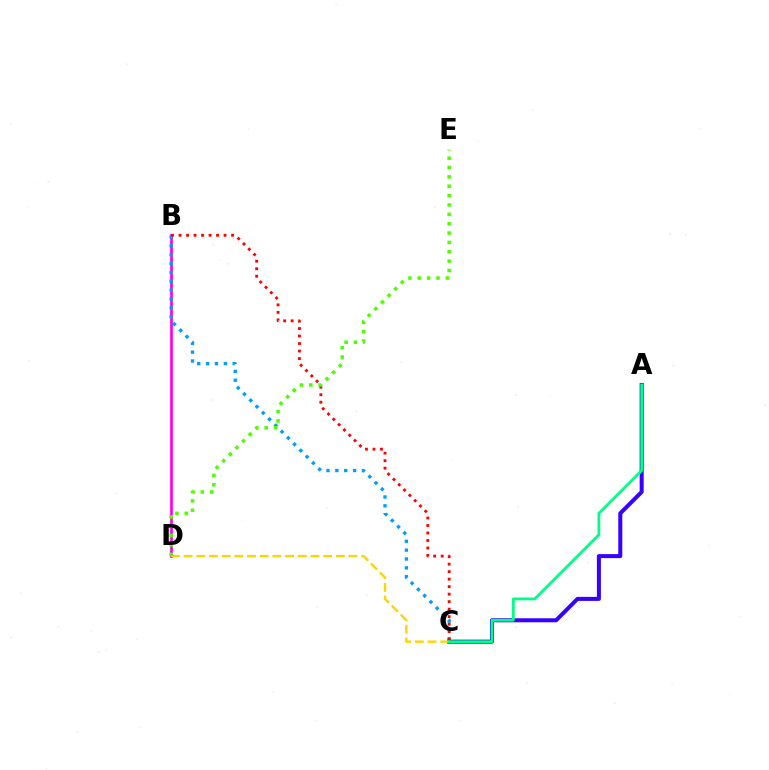{('B', 'D'): [{'color': '#ff00ed', 'line_style': 'solid', 'thickness': 1.94}], ('B', 'C'): [{'color': '#009eff', 'line_style': 'dotted', 'thickness': 2.41}, {'color': '#ff0000', 'line_style': 'dotted', 'thickness': 2.04}], ('A', 'C'): [{'color': '#3700ff', 'line_style': 'solid', 'thickness': 2.89}, {'color': '#00ff86', 'line_style': 'solid', 'thickness': 2.0}], ('C', 'D'): [{'color': '#ffd500', 'line_style': 'dashed', 'thickness': 1.72}], ('D', 'E'): [{'color': '#4fff00', 'line_style': 'dotted', 'thickness': 2.54}]}